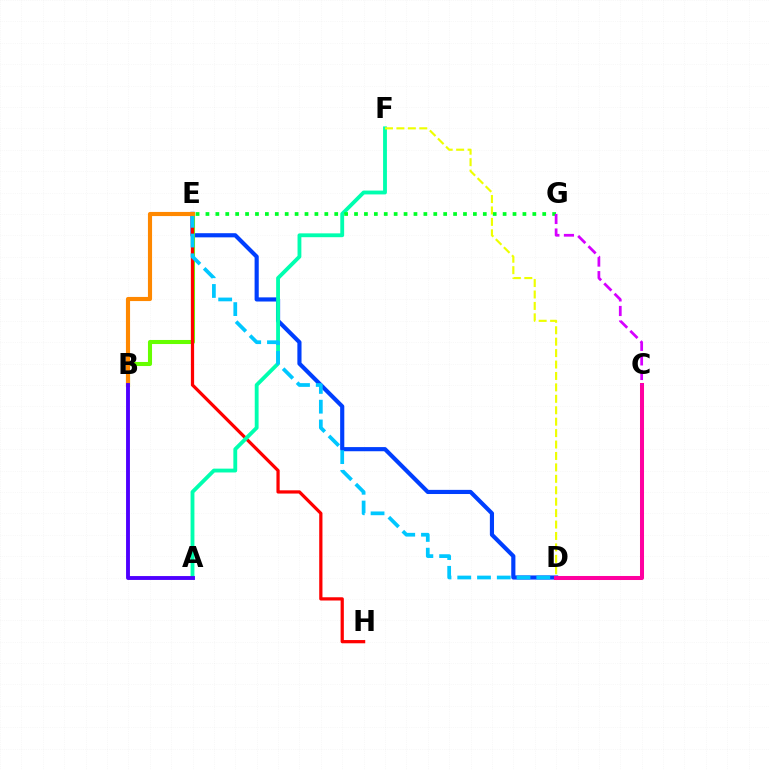{('D', 'E'): [{'color': '#003fff', 'line_style': 'solid', 'thickness': 2.99}, {'color': '#00c7ff', 'line_style': 'dashed', 'thickness': 2.68}], ('B', 'E'): [{'color': '#66ff00', 'line_style': 'solid', 'thickness': 2.93}, {'color': '#ff8800', 'line_style': 'solid', 'thickness': 2.98}], ('E', 'H'): [{'color': '#ff0000', 'line_style': 'solid', 'thickness': 2.33}], ('A', 'F'): [{'color': '#00ffaf', 'line_style': 'solid', 'thickness': 2.76}], ('C', 'D'): [{'color': '#ff00a0', 'line_style': 'solid', 'thickness': 2.9}], ('E', 'G'): [{'color': '#00ff27', 'line_style': 'dotted', 'thickness': 2.69}], ('C', 'G'): [{'color': '#d600ff', 'line_style': 'dashed', 'thickness': 1.98}], ('A', 'B'): [{'color': '#4f00ff', 'line_style': 'solid', 'thickness': 2.79}], ('D', 'F'): [{'color': '#eeff00', 'line_style': 'dashed', 'thickness': 1.55}]}